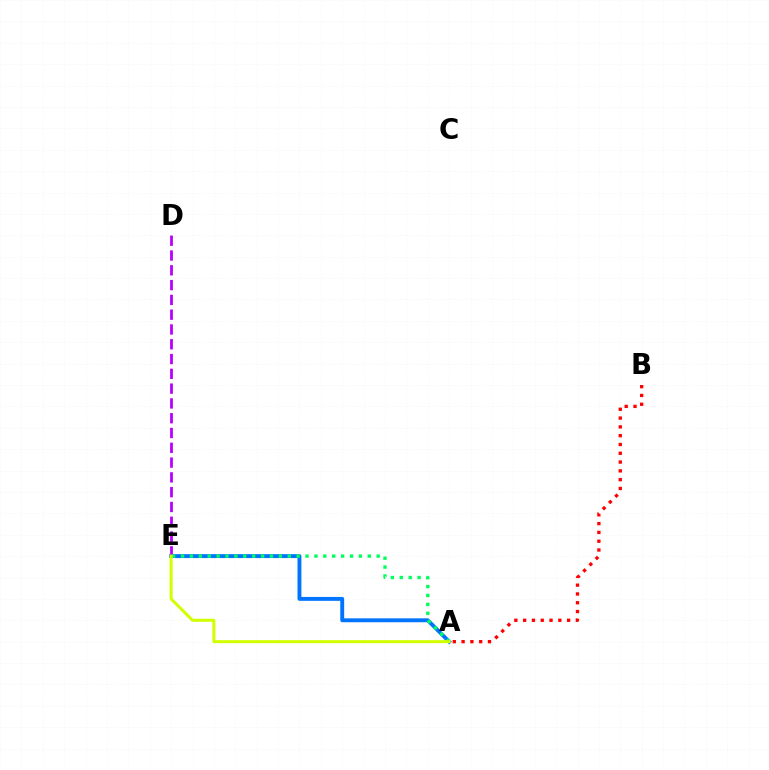{('A', 'E'): [{'color': '#0074ff', 'line_style': 'solid', 'thickness': 2.8}, {'color': '#00ff5c', 'line_style': 'dotted', 'thickness': 2.42}, {'color': '#d1ff00', 'line_style': 'solid', 'thickness': 2.17}], ('A', 'B'): [{'color': '#ff0000', 'line_style': 'dotted', 'thickness': 2.39}], ('D', 'E'): [{'color': '#b900ff', 'line_style': 'dashed', 'thickness': 2.01}]}